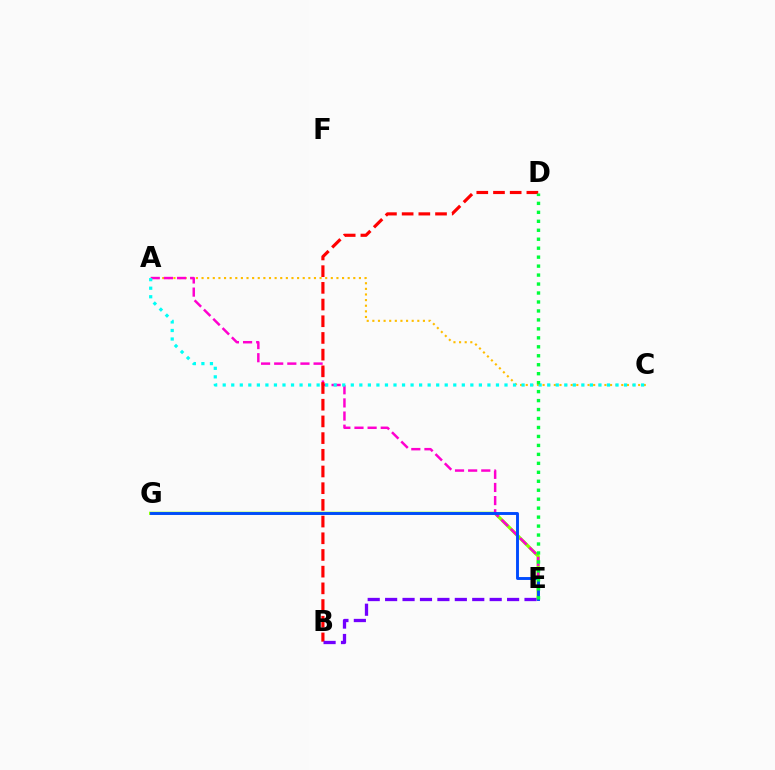{('A', 'C'): [{'color': '#ffbd00', 'line_style': 'dotted', 'thickness': 1.53}, {'color': '#00fff6', 'line_style': 'dotted', 'thickness': 2.32}], ('E', 'G'): [{'color': '#84ff00', 'line_style': 'solid', 'thickness': 2.36}, {'color': '#004bff', 'line_style': 'solid', 'thickness': 2.09}], ('A', 'E'): [{'color': '#ff00cf', 'line_style': 'dashed', 'thickness': 1.78}], ('B', 'D'): [{'color': '#ff0000', 'line_style': 'dashed', 'thickness': 2.27}], ('D', 'E'): [{'color': '#00ff39', 'line_style': 'dotted', 'thickness': 2.44}], ('B', 'E'): [{'color': '#7200ff', 'line_style': 'dashed', 'thickness': 2.37}]}